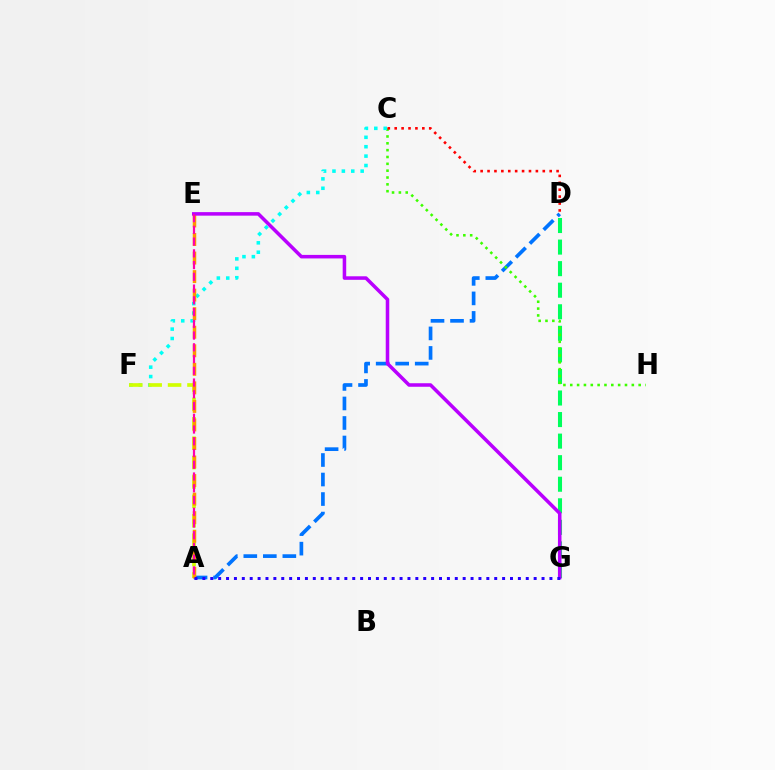{('A', 'D'): [{'color': '#0074ff', 'line_style': 'dashed', 'thickness': 2.65}], ('D', 'G'): [{'color': '#00ff5c', 'line_style': 'dashed', 'thickness': 2.93}], ('C', 'H'): [{'color': '#3dff00', 'line_style': 'dotted', 'thickness': 1.86}], ('C', 'F'): [{'color': '#00fff6', 'line_style': 'dotted', 'thickness': 2.55}], ('A', 'F'): [{'color': '#d1ff00', 'line_style': 'dashed', 'thickness': 2.64}], ('A', 'E'): [{'color': '#ff9400', 'line_style': 'dashed', 'thickness': 2.52}, {'color': '#ff00ac', 'line_style': 'dashed', 'thickness': 1.6}], ('C', 'D'): [{'color': '#ff0000', 'line_style': 'dotted', 'thickness': 1.88}], ('E', 'G'): [{'color': '#b900ff', 'line_style': 'solid', 'thickness': 2.54}], ('A', 'G'): [{'color': '#2500ff', 'line_style': 'dotted', 'thickness': 2.14}]}